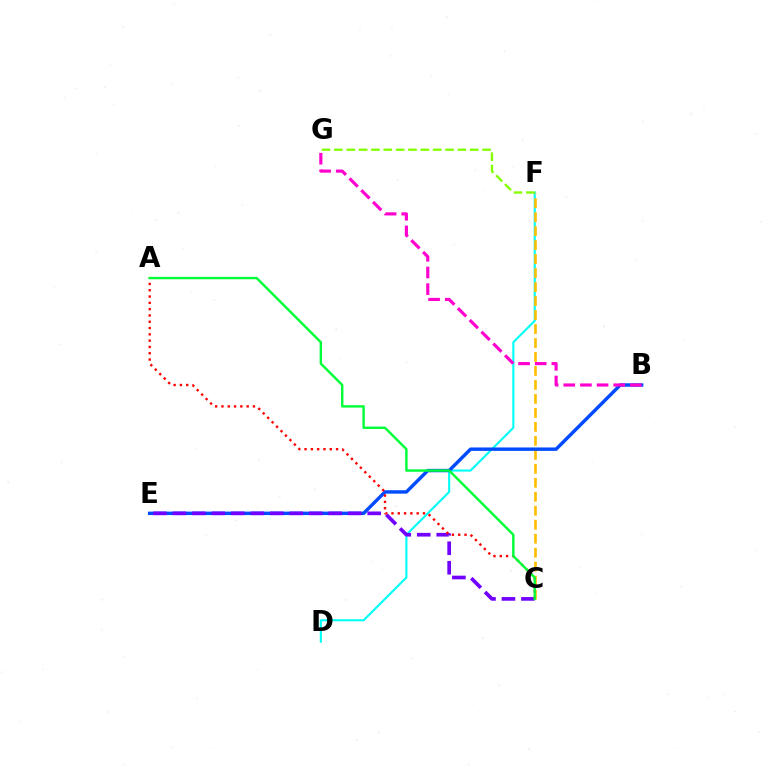{('D', 'F'): [{'color': '#00fff6', 'line_style': 'solid', 'thickness': 1.52}], ('C', 'F'): [{'color': '#ffbd00', 'line_style': 'dashed', 'thickness': 1.9}], ('B', 'E'): [{'color': '#004bff', 'line_style': 'solid', 'thickness': 2.46}], ('F', 'G'): [{'color': '#84ff00', 'line_style': 'dashed', 'thickness': 1.68}], ('B', 'G'): [{'color': '#ff00cf', 'line_style': 'dashed', 'thickness': 2.26}], ('C', 'E'): [{'color': '#7200ff', 'line_style': 'dashed', 'thickness': 2.65}], ('A', 'C'): [{'color': '#ff0000', 'line_style': 'dotted', 'thickness': 1.71}, {'color': '#00ff39', 'line_style': 'solid', 'thickness': 1.74}]}